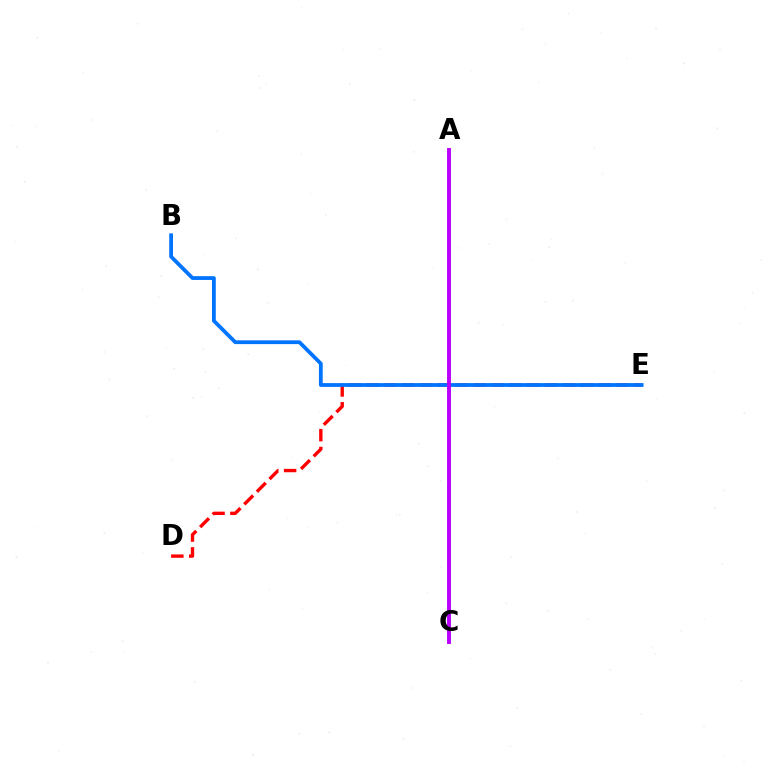{('A', 'C'): [{'color': '#d1ff00', 'line_style': 'dotted', 'thickness': 2.56}, {'color': '#00ff5c', 'line_style': 'solid', 'thickness': 1.57}, {'color': '#b900ff', 'line_style': 'solid', 'thickness': 2.82}], ('D', 'E'): [{'color': '#ff0000', 'line_style': 'dashed', 'thickness': 2.43}], ('B', 'E'): [{'color': '#0074ff', 'line_style': 'solid', 'thickness': 2.72}]}